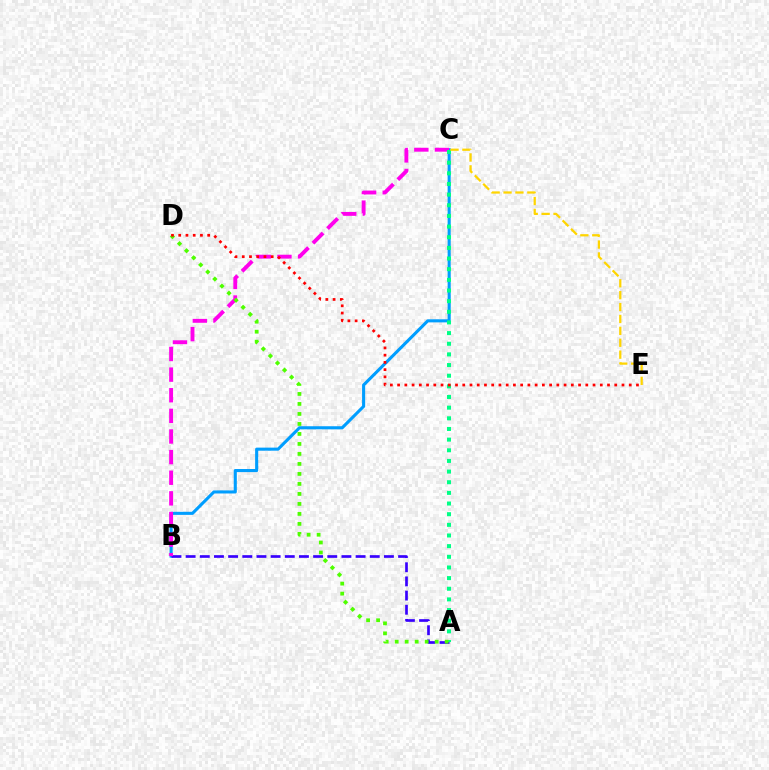{('B', 'C'): [{'color': '#009eff', 'line_style': 'solid', 'thickness': 2.22}, {'color': '#ff00ed', 'line_style': 'dashed', 'thickness': 2.8}], ('A', 'B'): [{'color': '#3700ff', 'line_style': 'dashed', 'thickness': 1.92}], ('A', 'C'): [{'color': '#00ff86', 'line_style': 'dotted', 'thickness': 2.89}], ('C', 'E'): [{'color': '#ffd500', 'line_style': 'dashed', 'thickness': 1.62}], ('A', 'D'): [{'color': '#4fff00', 'line_style': 'dotted', 'thickness': 2.72}], ('D', 'E'): [{'color': '#ff0000', 'line_style': 'dotted', 'thickness': 1.97}]}